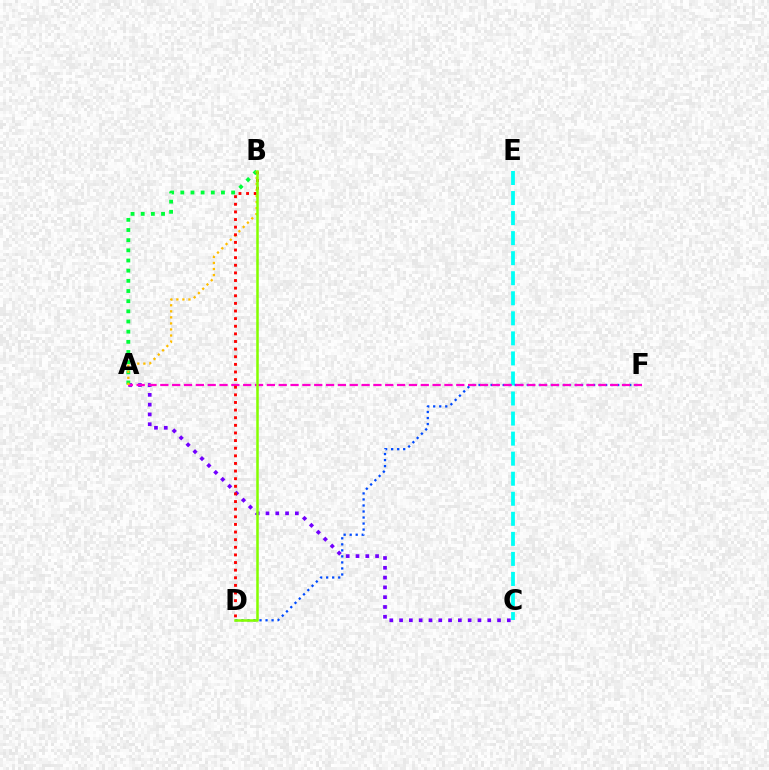{('A', 'C'): [{'color': '#7200ff', 'line_style': 'dotted', 'thickness': 2.66}], ('C', 'E'): [{'color': '#00fff6', 'line_style': 'dashed', 'thickness': 2.72}], ('A', 'B'): [{'color': '#00ff39', 'line_style': 'dotted', 'thickness': 2.76}, {'color': '#ffbd00', 'line_style': 'dotted', 'thickness': 1.64}], ('D', 'F'): [{'color': '#004bff', 'line_style': 'dotted', 'thickness': 1.64}], ('A', 'F'): [{'color': '#ff00cf', 'line_style': 'dashed', 'thickness': 1.61}], ('B', 'D'): [{'color': '#ff0000', 'line_style': 'dotted', 'thickness': 2.07}, {'color': '#84ff00', 'line_style': 'solid', 'thickness': 1.82}]}